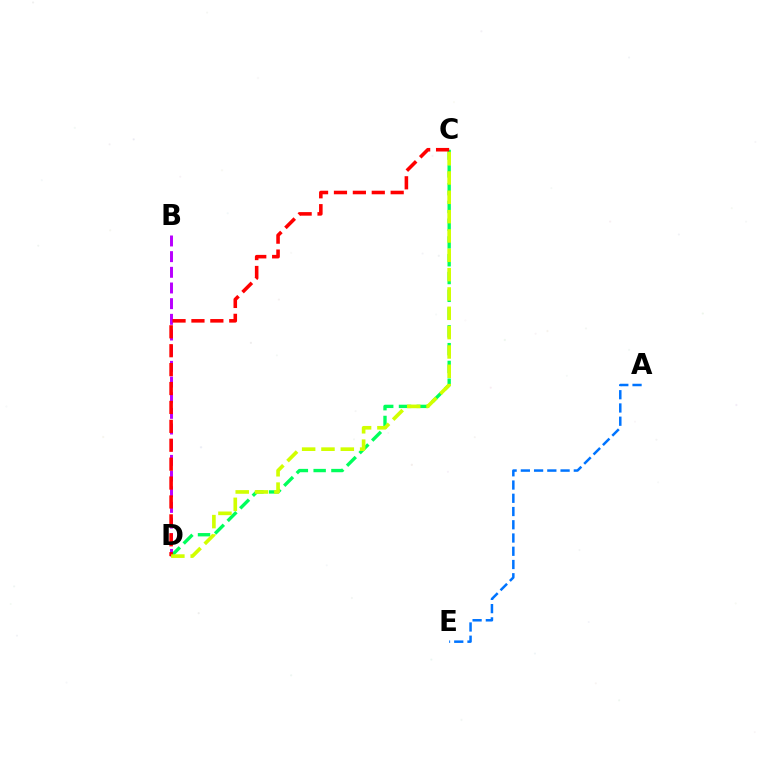{('B', 'D'): [{'color': '#b900ff', 'line_style': 'dashed', 'thickness': 2.13}], ('A', 'E'): [{'color': '#0074ff', 'line_style': 'dashed', 'thickness': 1.8}], ('C', 'D'): [{'color': '#00ff5c', 'line_style': 'dashed', 'thickness': 2.42}, {'color': '#ff0000', 'line_style': 'dashed', 'thickness': 2.57}, {'color': '#d1ff00', 'line_style': 'dashed', 'thickness': 2.63}]}